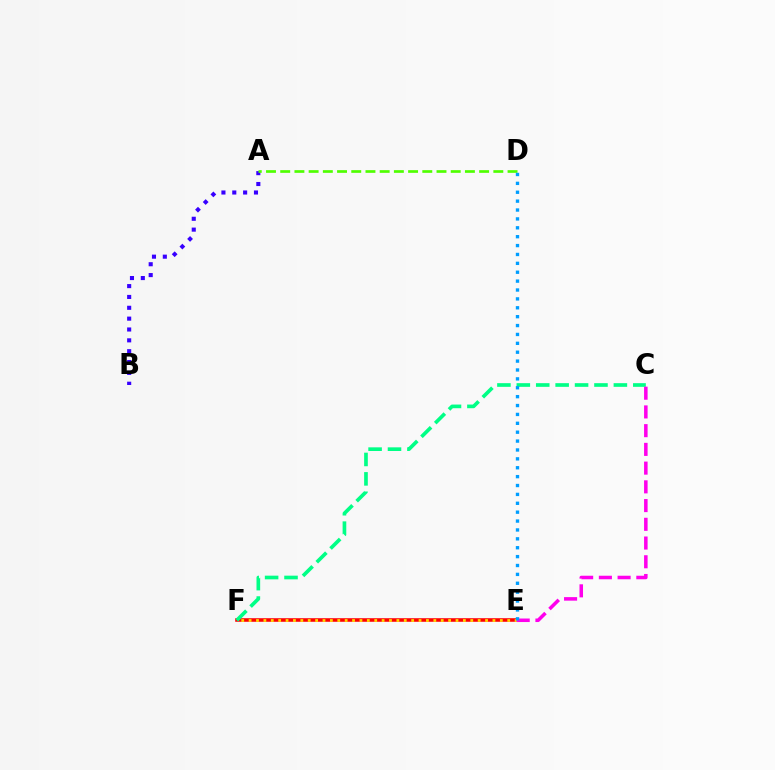{('E', 'F'): [{'color': '#ff0000', 'line_style': 'solid', 'thickness': 2.56}, {'color': '#ffd500', 'line_style': 'dotted', 'thickness': 2.01}], ('A', 'B'): [{'color': '#3700ff', 'line_style': 'dotted', 'thickness': 2.95}], ('C', 'F'): [{'color': '#00ff86', 'line_style': 'dashed', 'thickness': 2.64}], ('A', 'D'): [{'color': '#4fff00', 'line_style': 'dashed', 'thickness': 1.93}], ('C', 'E'): [{'color': '#ff00ed', 'line_style': 'dashed', 'thickness': 2.54}], ('D', 'E'): [{'color': '#009eff', 'line_style': 'dotted', 'thickness': 2.41}]}